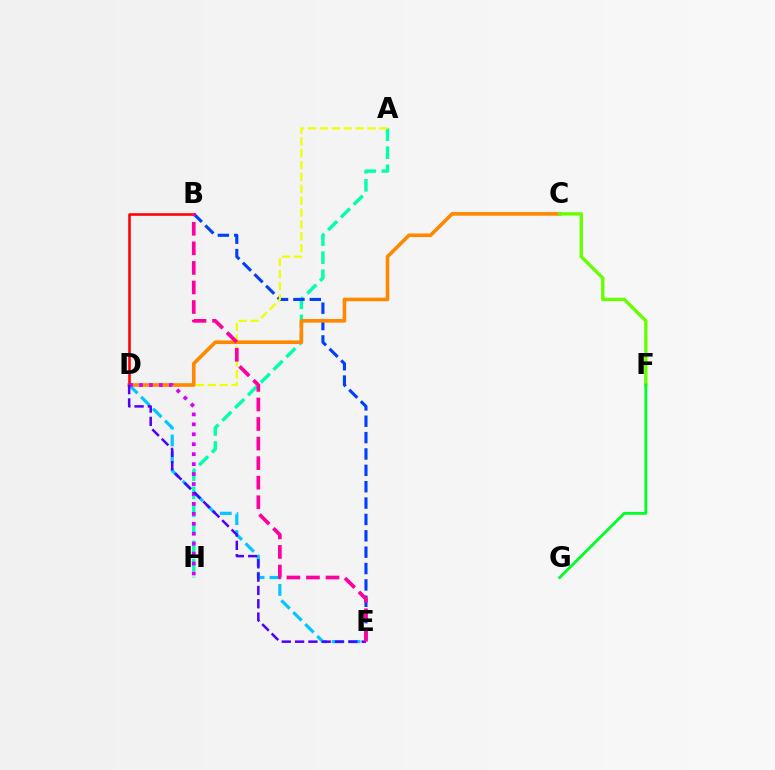{('A', 'H'): [{'color': '#00ffaf', 'line_style': 'dashed', 'thickness': 2.45}], ('B', 'E'): [{'color': '#003fff', 'line_style': 'dashed', 'thickness': 2.22}, {'color': '#ff00a0', 'line_style': 'dashed', 'thickness': 2.66}], ('A', 'D'): [{'color': '#eeff00', 'line_style': 'dashed', 'thickness': 1.61}], ('C', 'D'): [{'color': '#ff8800', 'line_style': 'solid', 'thickness': 2.6}], ('D', 'E'): [{'color': '#00c7ff', 'line_style': 'dashed', 'thickness': 2.29}, {'color': '#4f00ff', 'line_style': 'dashed', 'thickness': 1.81}], ('B', 'D'): [{'color': '#ff0000', 'line_style': 'solid', 'thickness': 1.84}], ('C', 'F'): [{'color': '#66ff00', 'line_style': 'solid', 'thickness': 2.42}], ('D', 'H'): [{'color': '#d600ff', 'line_style': 'dotted', 'thickness': 2.7}], ('F', 'G'): [{'color': '#00ff27', 'line_style': 'solid', 'thickness': 2.04}]}